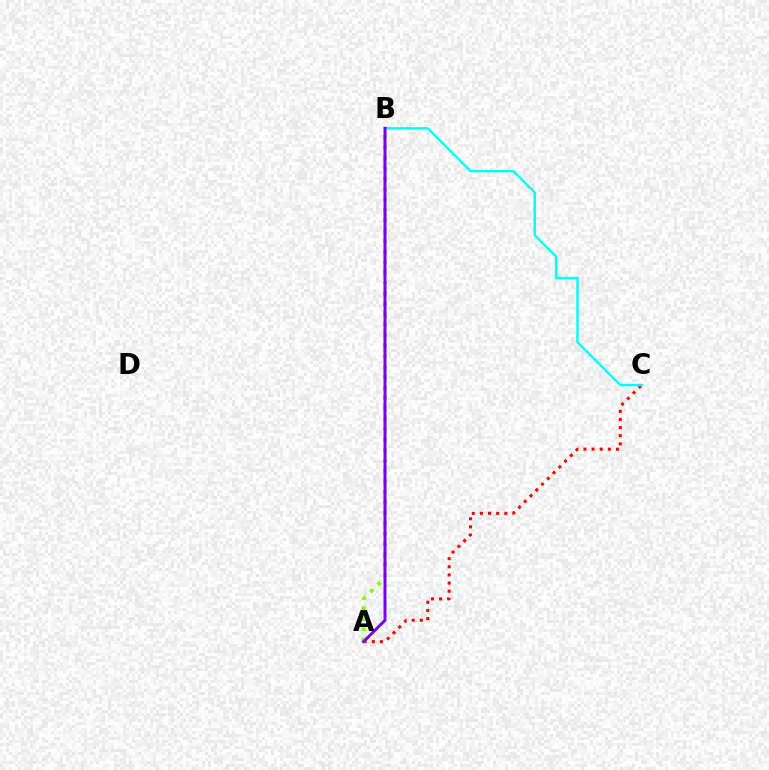{('A', 'C'): [{'color': '#ff0000', 'line_style': 'dotted', 'thickness': 2.21}], ('B', 'C'): [{'color': '#00fff6', 'line_style': 'solid', 'thickness': 1.73}], ('A', 'B'): [{'color': '#84ff00', 'line_style': 'dotted', 'thickness': 2.84}, {'color': '#7200ff', 'line_style': 'solid', 'thickness': 2.13}]}